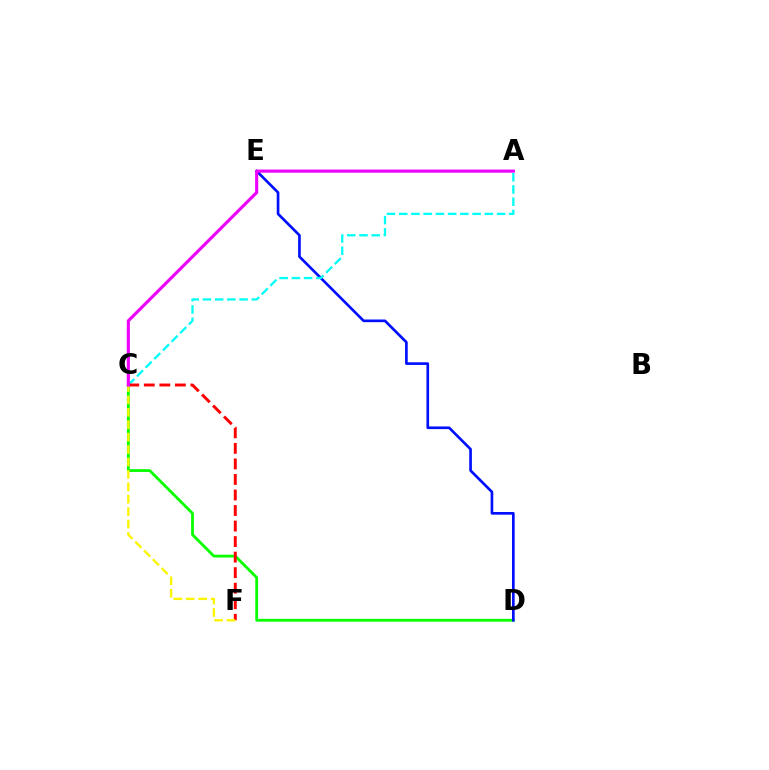{('C', 'D'): [{'color': '#08ff00', 'line_style': 'solid', 'thickness': 2.02}], ('D', 'E'): [{'color': '#0010ff', 'line_style': 'solid', 'thickness': 1.92}], ('A', 'C'): [{'color': '#00fff6', 'line_style': 'dashed', 'thickness': 1.66}, {'color': '#ee00ff', 'line_style': 'solid', 'thickness': 2.25}], ('C', 'F'): [{'color': '#ff0000', 'line_style': 'dashed', 'thickness': 2.11}, {'color': '#fcf500', 'line_style': 'dashed', 'thickness': 1.69}]}